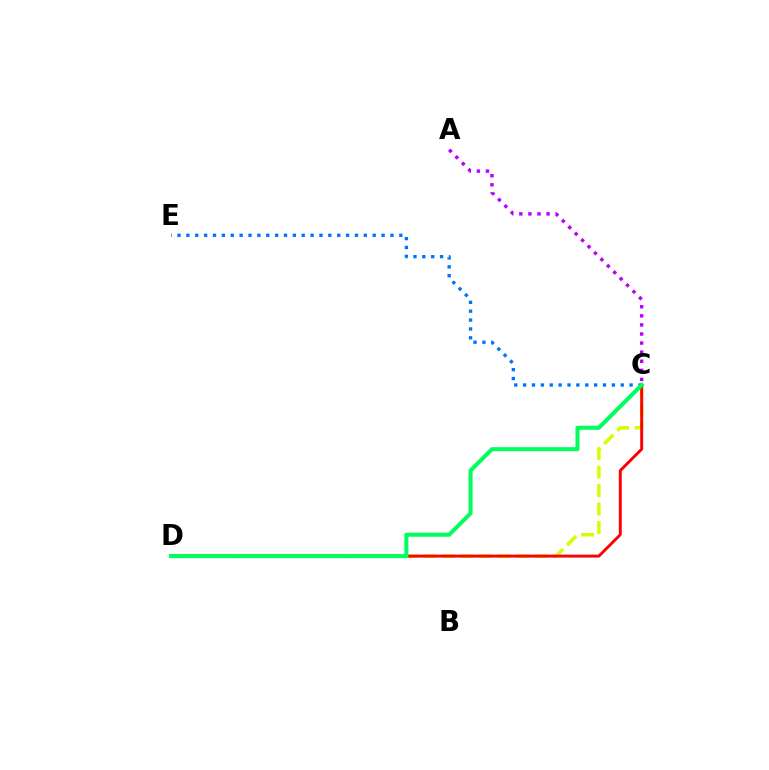{('C', 'D'): [{'color': '#d1ff00', 'line_style': 'dashed', 'thickness': 2.51}, {'color': '#ff0000', 'line_style': 'solid', 'thickness': 2.11}, {'color': '#00ff5c', 'line_style': 'solid', 'thickness': 2.91}], ('C', 'E'): [{'color': '#0074ff', 'line_style': 'dotted', 'thickness': 2.41}], ('A', 'C'): [{'color': '#b900ff', 'line_style': 'dotted', 'thickness': 2.47}]}